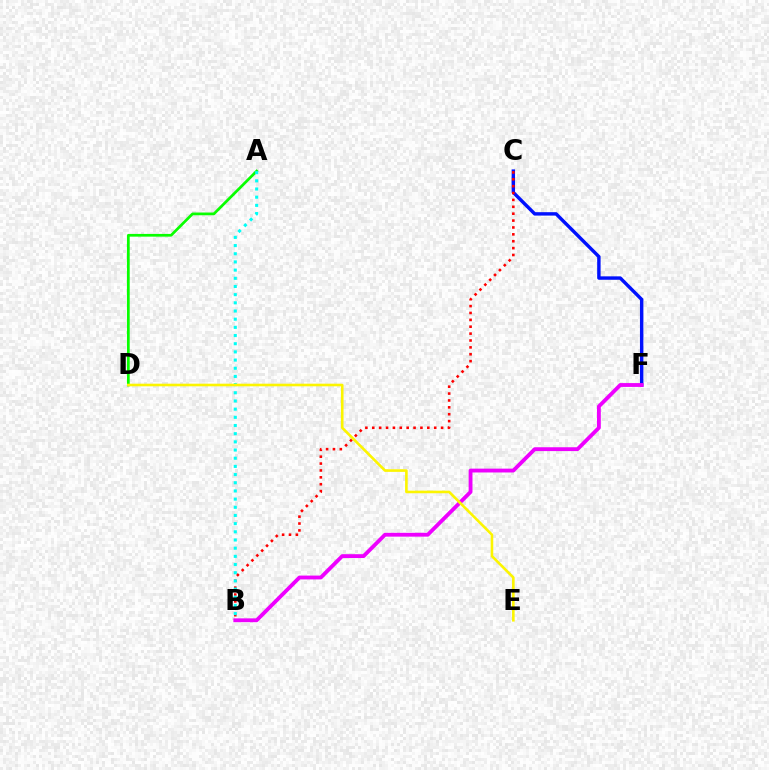{('C', 'F'): [{'color': '#0010ff', 'line_style': 'solid', 'thickness': 2.46}], ('B', 'C'): [{'color': '#ff0000', 'line_style': 'dotted', 'thickness': 1.87}], ('A', 'D'): [{'color': '#08ff00', 'line_style': 'solid', 'thickness': 1.96}], ('A', 'B'): [{'color': '#00fff6', 'line_style': 'dotted', 'thickness': 2.22}], ('B', 'F'): [{'color': '#ee00ff', 'line_style': 'solid', 'thickness': 2.76}], ('D', 'E'): [{'color': '#fcf500', 'line_style': 'solid', 'thickness': 1.88}]}